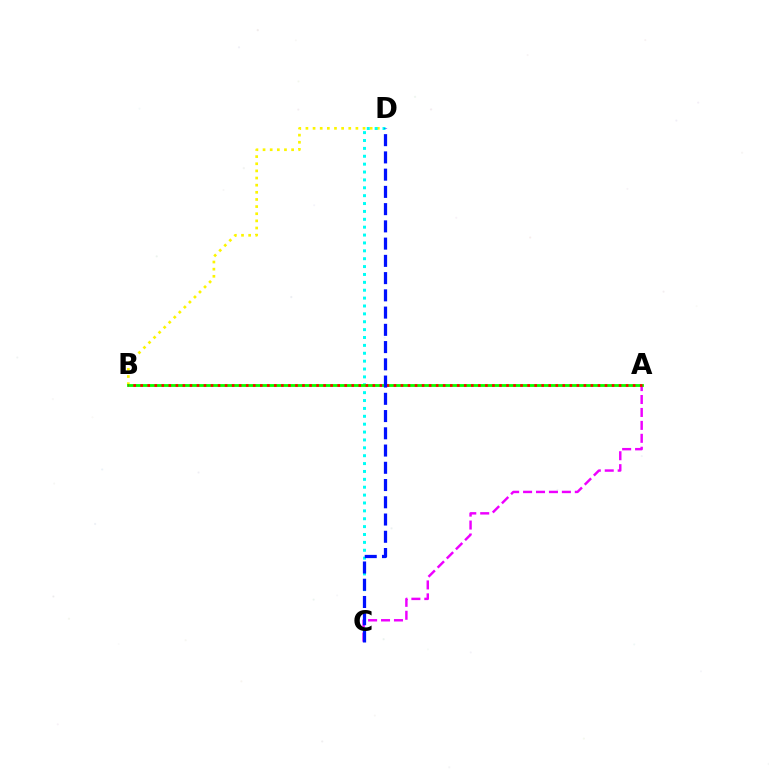{('A', 'C'): [{'color': '#ee00ff', 'line_style': 'dashed', 'thickness': 1.76}], ('B', 'D'): [{'color': '#fcf500', 'line_style': 'dotted', 'thickness': 1.94}], ('C', 'D'): [{'color': '#00fff6', 'line_style': 'dotted', 'thickness': 2.14}, {'color': '#0010ff', 'line_style': 'dashed', 'thickness': 2.34}], ('A', 'B'): [{'color': '#08ff00', 'line_style': 'solid', 'thickness': 2.03}, {'color': '#ff0000', 'line_style': 'dotted', 'thickness': 1.91}]}